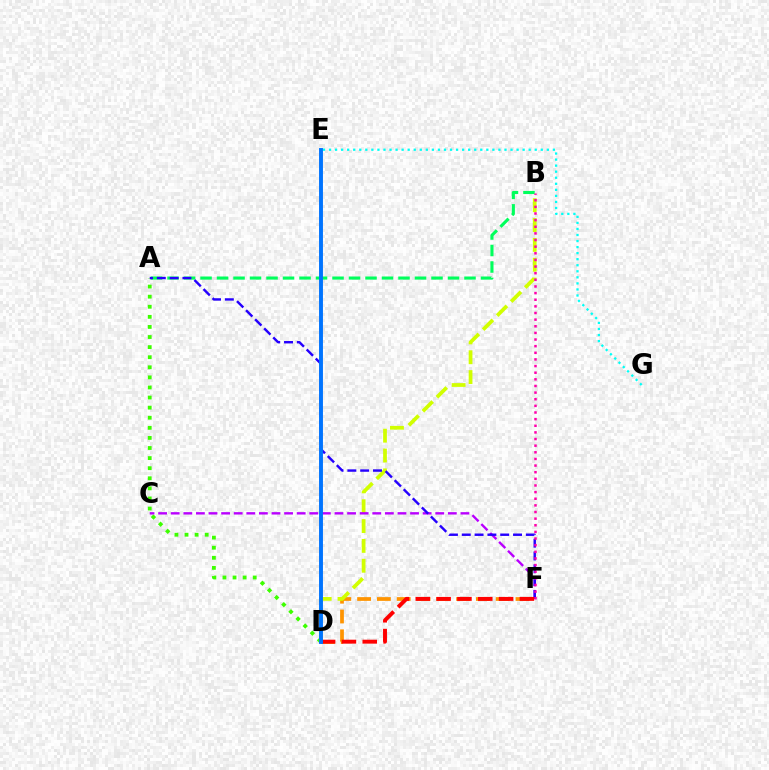{('A', 'D'): [{'color': '#3dff00', 'line_style': 'dotted', 'thickness': 2.74}], ('D', 'F'): [{'color': '#ff9400', 'line_style': 'dashed', 'thickness': 2.69}, {'color': '#ff0000', 'line_style': 'dashed', 'thickness': 2.83}], ('A', 'B'): [{'color': '#00ff5c', 'line_style': 'dashed', 'thickness': 2.24}], ('B', 'D'): [{'color': '#d1ff00', 'line_style': 'dashed', 'thickness': 2.7}], ('E', 'G'): [{'color': '#00fff6', 'line_style': 'dotted', 'thickness': 1.64}], ('C', 'F'): [{'color': '#b900ff', 'line_style': 'dashed', 'thickness': 1.71}], ('A', 'F'): [{'color': '#2500ff', 'line_style': 'dashed', 'thickness': 1.74}], ('B', 'F'): [{'color': '#ff00ac', 'line_style': 'dotted', 'thickness': 1.8}], ('D', 'E'): [{'color': '#0074ff', 'line_style': 'solid', 'thickness': 2.81}]}